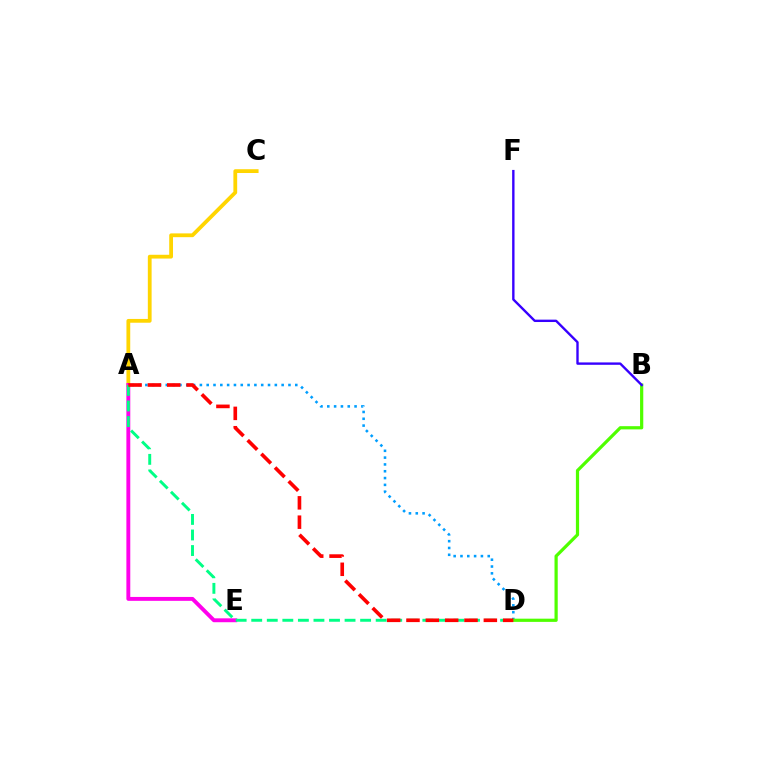{('A', 'D'): [{'color': '#009eff', 'line_style': 'dotted', 'thickness': 1.85}, {'color': '#00ff86', 'line_style': 'dashed', 'thickness': 2.11}, {'color': '#ff0000', 'line_style': 'dashed', 'thickness': 2.63}], ('A', 'C'): [{'color': '#ffd500', 'line_style': 'solid', 'thickness': 2.73}], ('B', 'D'): [{'color': '#4fff00', 'line_style': 'solid', 'thickness': 2.31}], ('A', 'E'): [{'color': '#ff00ed', 'line_style': 'solid', 'thickness': 2.8}], ('B', 'F'): [{'color': '#3700ff', 'line_style': 'solid', 'thickness': 1.71}]}